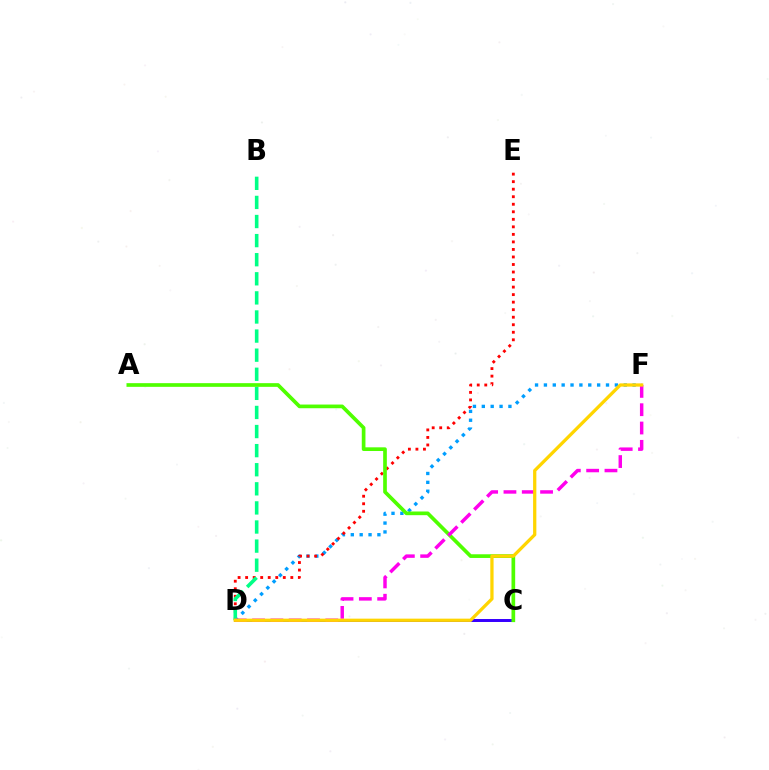{('C', 'D'): [{'color': '#3700ff', 'line_style': 'solid', 'thickness': 2.14}], ('D', 'F'): [{'color': '#009eff', 'line_style': 'dotted', 'thickness': 2.41}, {'color': '#ff00ed', 'line_style': 'dashed', 'thickness': 2.49}, {'color': '#ffd500', 'line_style': 'solid', 'thickness': 2.35}], ('D', 'E'): [{'color': '#ff0000', 'line_style': 'dotted', 'thickness': 2.05}], ('B', 'D'): [{'color': '#00ff86', 'line_style': 'dashed', 'thickness': 2.59}], ('A', 'C'): [{'color': '#4fff00', 'line_style': 'solid', 'thickness': 2.65}]}